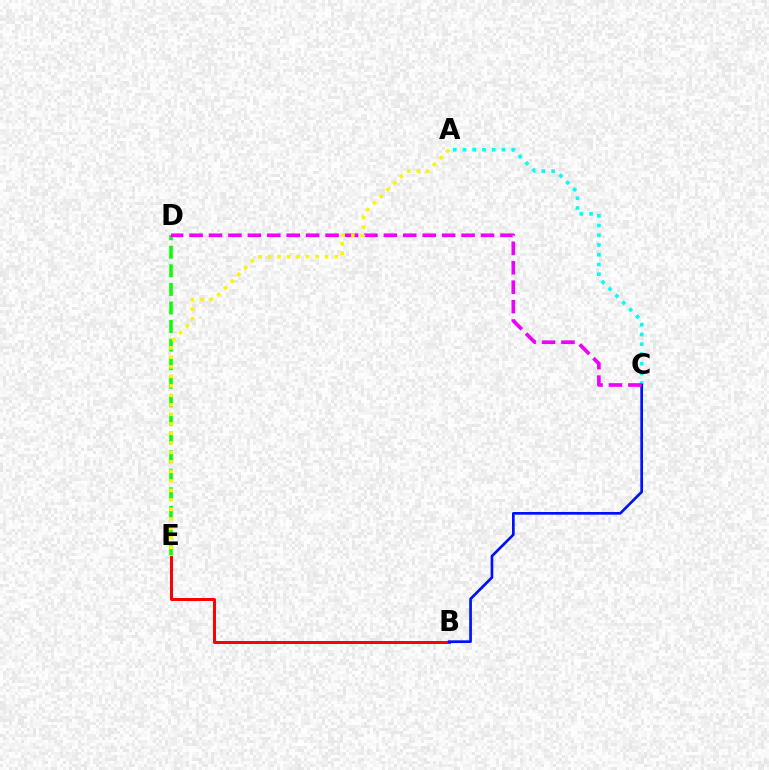{('A', 'C'): [{'color': '#00fff6', 'line_style': 'dotted', 'thickness': 2.65}], ('B', 'E'): [{'color': '#ff0000', 'line_style': 'solid', 'thickness': 2.15}], ('B', 'C'): [{'color': '#0010ff', 'line_style': 'solid', 'thickness': 1.94}], ('D', 'E'): [{'color': '#08ff00', 'line_style': 'dashed', 'thickness': 2.52}], ('C', 'D'): [{'color': '#ee00ff', 'line_style': 'dashed', 'thickness': 2.64}], ('A', 'E'): [{'color': '#fcf500', 'line_style': 'dotted', 'thickness': 2.58}]}